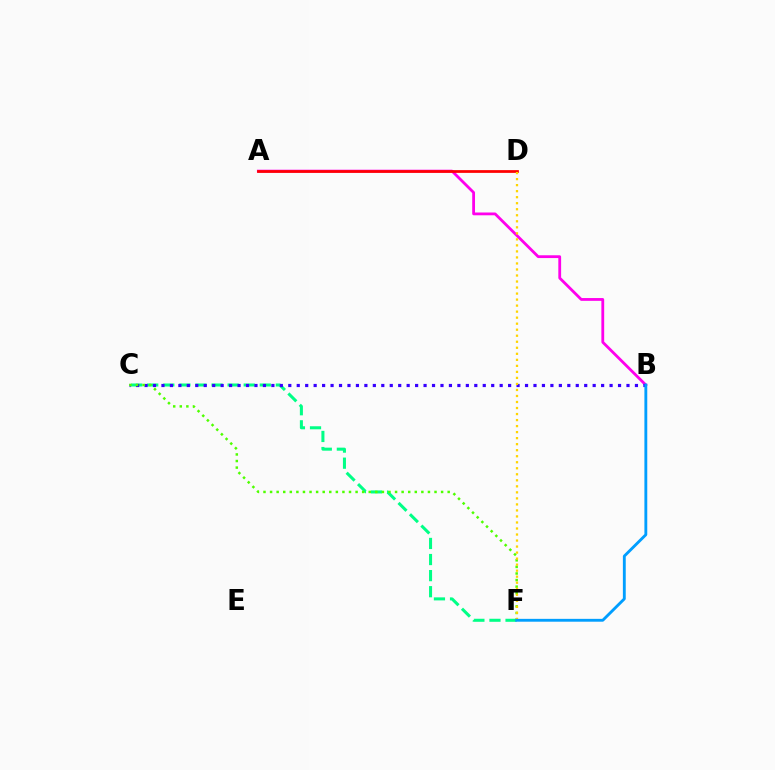{('C', 'F'): [{'color': '#00ff86', 'line_style': 'dashed', 'thickness': 2.18}, {'color': '#4fff00', 'line_style': 'dotted', 'thickness': 1.79}], ('A', 'B'): [{'color': '#ff00ed', 'line_style': 'solid', 'thickness': 2.01}], ('A', 'D'): [{'color': '#ff0000', 'line_style': 'solid', 'thickness': 1.98}], ('B', 'C'): [{'color': '#3700ff', 'line_style': 'dotted', 'thickness': 2.3}], ('D', 'F'): [{'color': '#ffd500', 'line_style': 'dotted', 'thickness': 1.64}], ('B', 'F'): [{'color': '#009eff', 'line_style': 'solid', 'thickness': 2.06}]}